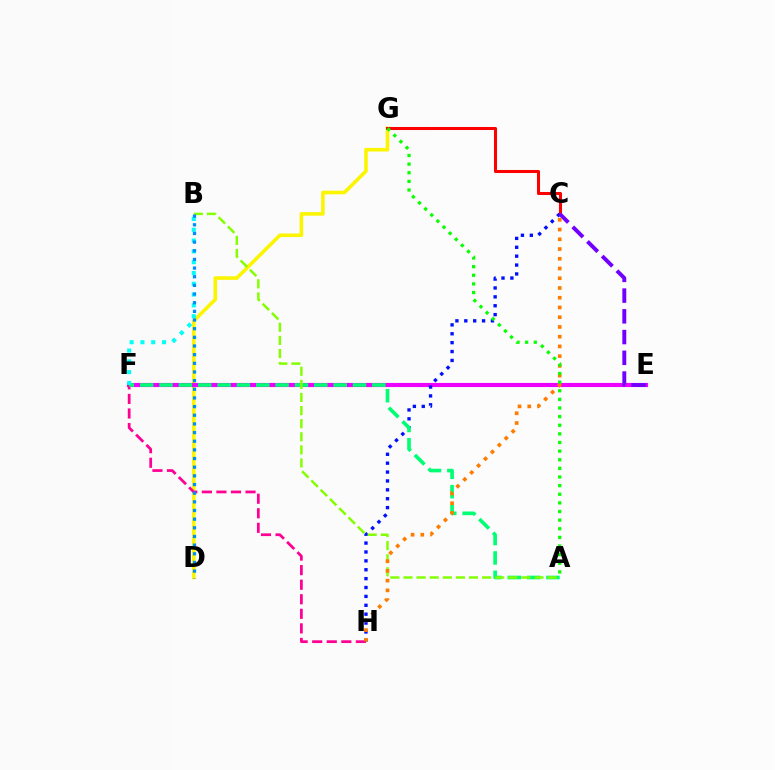{('D', 'G'): [{'color': '#fcf500', 'line_style': 'solid', 'thickness': 2.59}], ('E', 'F'): [{'color': '#ee00ff', 'line_style': 'solid', 'thickness': 2.97}], ('F', 'H'): [{'color': '#ff0094', 'line_style': 'dashed', 'thickness': 1.98}], ('C', 'G'): [{'color': '#ff0000', 'line_style': 'solid', 'thickness': 2.19}], ('C', 'H'): [{'color': '#0010ff', 'line_style': 'dotted', 'thickness': 2.41}, {'color': '#ff7c00', 'line_style': 'dotted', 'thickness': 2.65}], ('A', 'F'): [{'color': '#00ff74', 'line_style': 'dashed', 'thickness': 2.63}], ('B', 'F'): [{'color': '#00fff6', 'line_style': 'dotted', 'thickness': 2.93}], ('A', 'B'): [{'color': '#84ff00', 'line_style': 'dashed', 'thickness': 1.78}], ('C', 'E'): [{'color': '#7200ff', 'line_style': 'dashed', 'thickness': 2.82}], ('B', 'D'): [{'color': '#008cff', 'line_style': 'dotted', 'thickness': 2.35}], ('A', 'G'): [{'color': '#08ff00', 'line_style': 'dotted', 'thickness': 2.34}]}